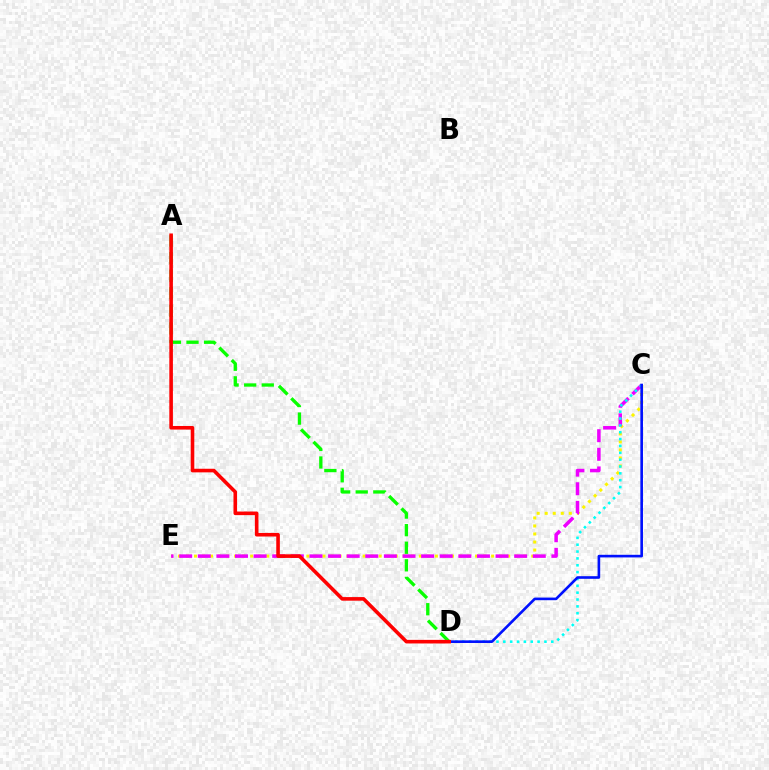{('C', 'E'): [{'color': '#fcf500', 'line_style': 'dotted', 'thickness': 2.18}, {'color': '#ee00ff', 'line_style': 'dashed', 'thickness': 2.53}], ('C', 'D'): [{'color': '#00fff6', 'line_style': 'dotted', 'thickness': 1.86}, {'color': '#0010ff', 'line_style': 'solid', 'thickness': 1.89}], ('A', 'D'): [{'color': '#08ff00', 'line_style': 'dashed', 'thickness': 2.39}, {'color': '#ff0000', 'line_style': 'solid', 'thickness': 2.59}]}